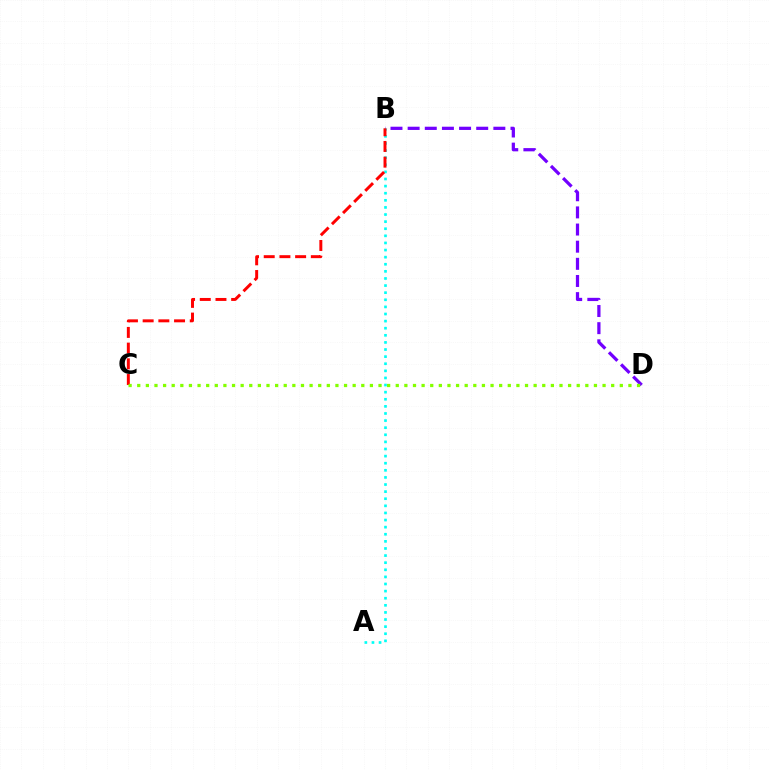{('A', 'B'): [{'color': '#00fff6', 'line_style': 'dotted', 'thickness': 1.93}], ('B', 'D'): [{'color': '#7200ff', 'line_style': 'dashed', 'thickness': 2.33}], ('B', 'C'): [{'color': '#ff0000', 'line_style': 'dashed', 'thickness': 2.13}], ('C', 'D'): [{'color': '#84ff00', 'line_style': 'dotted', 'thickness': 2.34}]}